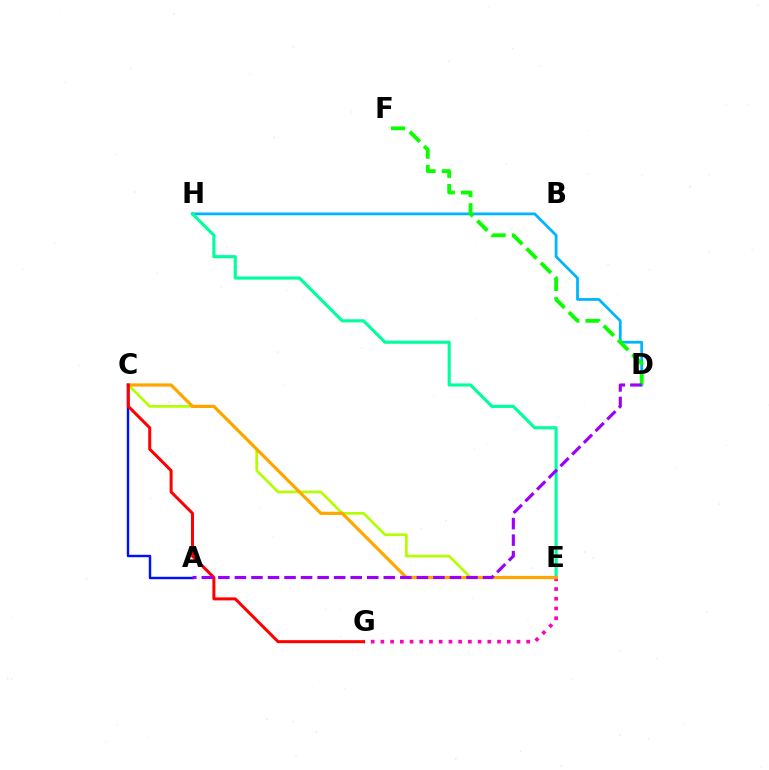{('D', 'H'): [{'color': '#00b5ff', 'line_style': 'solid', 'thickness': 2.0}], ('E', 'G'): [{'color': '#ff00bd', 'line_style': 'dotted', 'thickness': 2.64}], ('D', 'F'): [{'color': '#08ff00', 'line_style': 'dashed', 'thickness': 2.75}], ('C', 'E'): [{'color': '#b3ff00', 'line_style': 'solid', 'thickness': 1.94}, {'color': '#ffa500', 'line_style': 'solid', 'thickness': 2.31}], ('E', 'H'): [{'color': '#00ff9d', 'line_style': 'solid', 'thickness': 2.24}], ('A', 'C'): [{'color': '#0010ff', 'line_style': 'solid', 'thickness': 1.75}], ('C', 'G'): [{'color': '#ff0000', 'line_style': 'solid', 'thickness': 2.17}], ('A', 'D'): [{'color': '#9b00ff', 'line_style': 'dashed', 'thickness': 2.25}]}